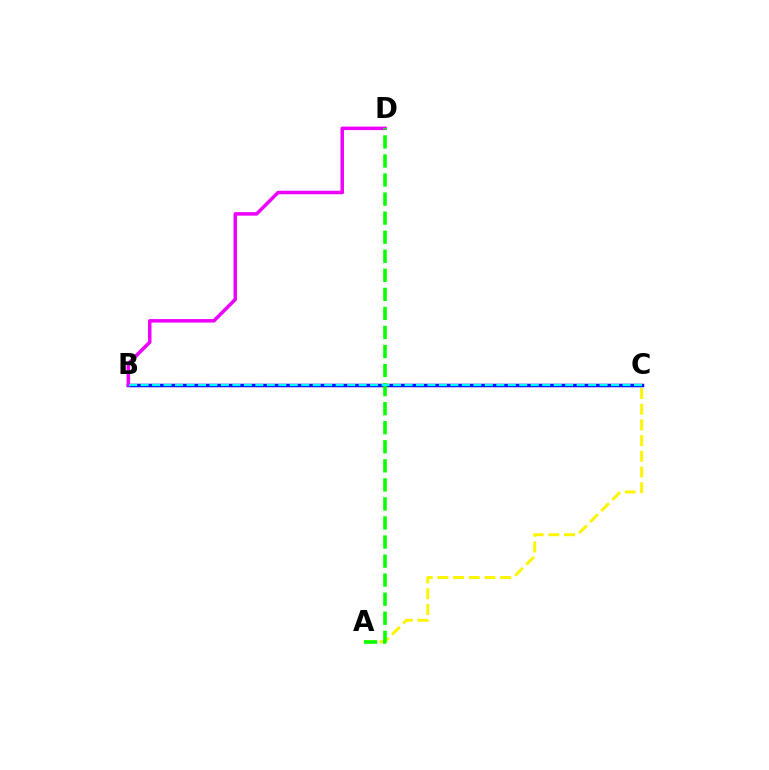{('B', 'C'): [{'color': '#ff0000', 'line_style': 'solid', 'thickness': 2.22}, {'color': '#0010ff', 'line_style': 'solid', 'thickness': 2.51}, {'color': '#00fff6', 'line_style': 'dashed', 'thickness': 1.56}], ('A', 'C'): [{'color': '#fcf500', 'line_style': 'dashed', 'thickness': 2.13}], ('B', 'D'): [{'color': '#ee00ff', 'line_style': 'solid', 'thickness': 2.52}], ('A', 'D'): [{'color': '#08ff00', 'line_style': 'dashed', 'thickness': 2.59}]}